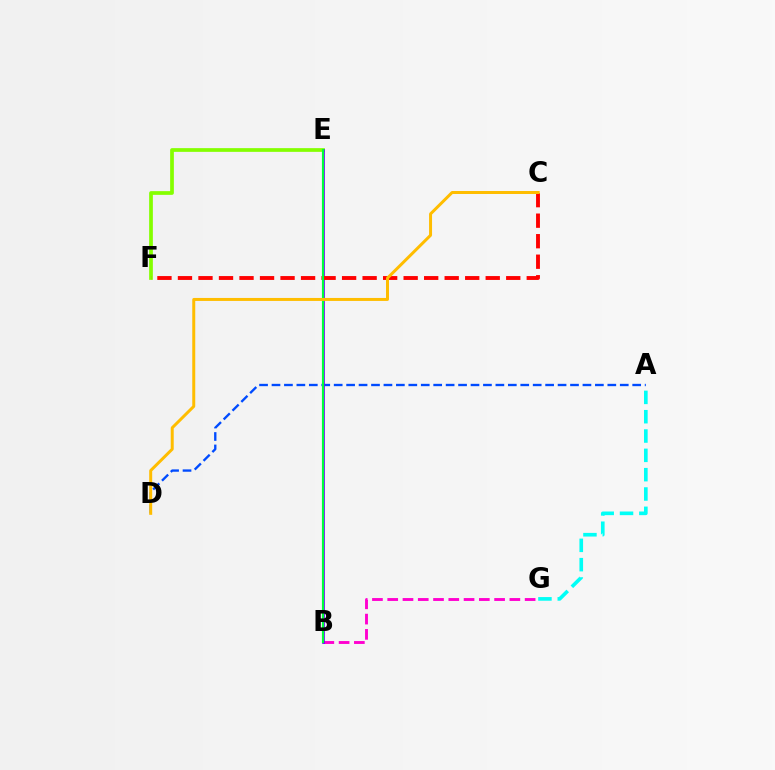{('A', 'G'): [{'color': '#00fff6', 'line_style': 'dashed', 'thickness': 2.62}], ('E', 'F'): [{'color': '#84ff00', 'line_style': 'solid', 'thickness': 2.68}], ('B', 'G'): [{'color': '#ff00cf', 'line_style': 'dashed', 'thickness': 2.07}], ('A', 'D'): [{'color': '#004bff', 'line_style': 'dashed', 'thickness': 1.69}], ('B', 'E'): [{'color': '#7200ff', 'line_style': 'solid', 'thickness': 1.95}, {'color': '#00ff39', 'line_style': 'solid', 'thickness': 1.55}], ('C', 'F'): [{'color': '#ff0000', 'line_style': 'dashed', 'thickness': 2.79}], ('C', 'D'): [{'color': '#ffbd00', 'line_style': 'solid', 'thickness': 2.15}]}